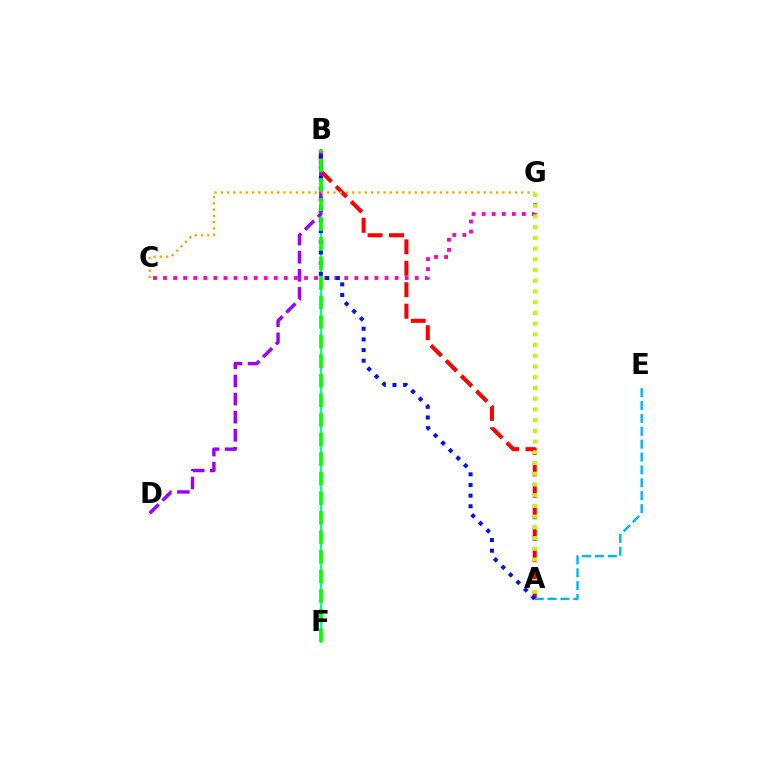{('C', 'G'): [{'color': '#ff00bd', 'line_style': 'dotted', 'thickness': 2.74}, {'color': '#ffa500', 'line_style': 'dotted', 'thickness': 1.7}], ('B', 'F'): [{'color': '#00ff9d', 'line_style': 'solid', 'thickness': 1.6}, {'color': '#08ff00', 'line_style': 'dashed', 'thickness': 2.66}], ('A', 'B'): [{'color': '#ff0000', 'line_style': 'dashed', 'thickness': 2.91}, {'color': '#0010ff', 'line_style': 'dotted', 'thickness': 2.89}], ('B', 'D'): [{'color': '#9b00ff', 'line_style': 'dashed', 'thickness': 2.46}], ('A', 'E'): [{'color': '#00b5ff', 'line_style': 'dashed', 'thickness': 1.75}], ('A', 'G'): [{'color': '#b3ff00', 'line_style': 'dotted', 'thickness': 2.91}]}